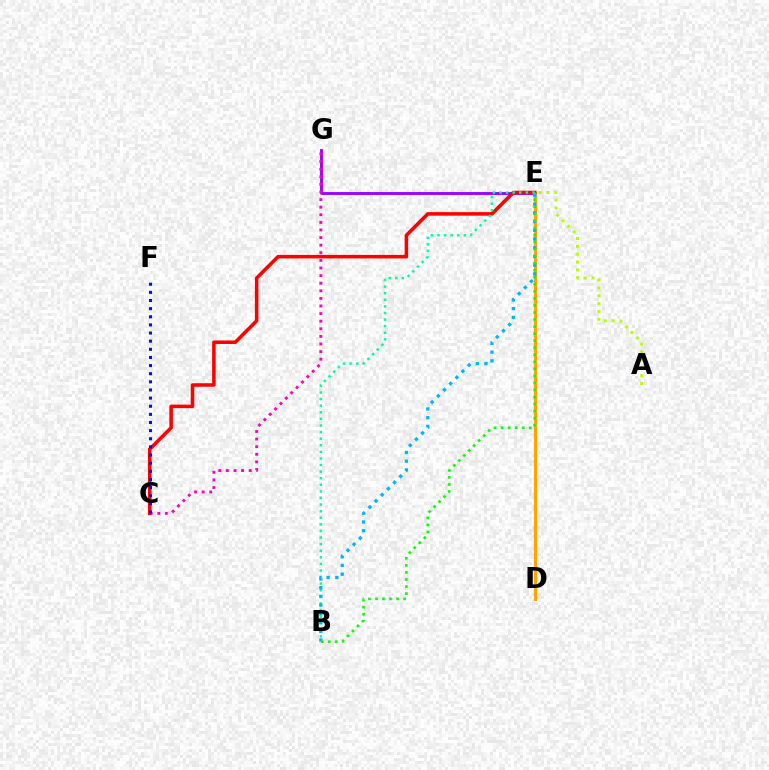{('E', 'G'): [{'color': '#9b00ff', 'line_style': 'solid', 'thickness': 2.06}], ('D', 'E'): [{'color': '#ffa500', 'line_style': 'solid', 'thickness': 2.29}], ('C', 'G'): [{'color': '#ff00bd', 'line_style': 'dotted', 'thickness': 2.07}], ('C', 'E'): [{'color': '#ff0000', 'line_style': 'solid', 'thickness': 2.55}], ('B', 'E'): [{'color': '#00ff9d', 'line_style': 'dotted', 'thickness': 1.79}, {'color': '#00b5ff', 'line_style': 'dotted', 'thickness': 2.37}, {'color': '#08ff00', 'line_style': 'dotted', 'thickness': 1.91}], ('A', 'E'): [{'color': '#b3ff00', 'line_style': 'dotted', 'thickness': 2.14}], ('C', 'F'): [{'color': '#0010ff', 'line_style': 'dotted', 'thickness': 2.21}]}